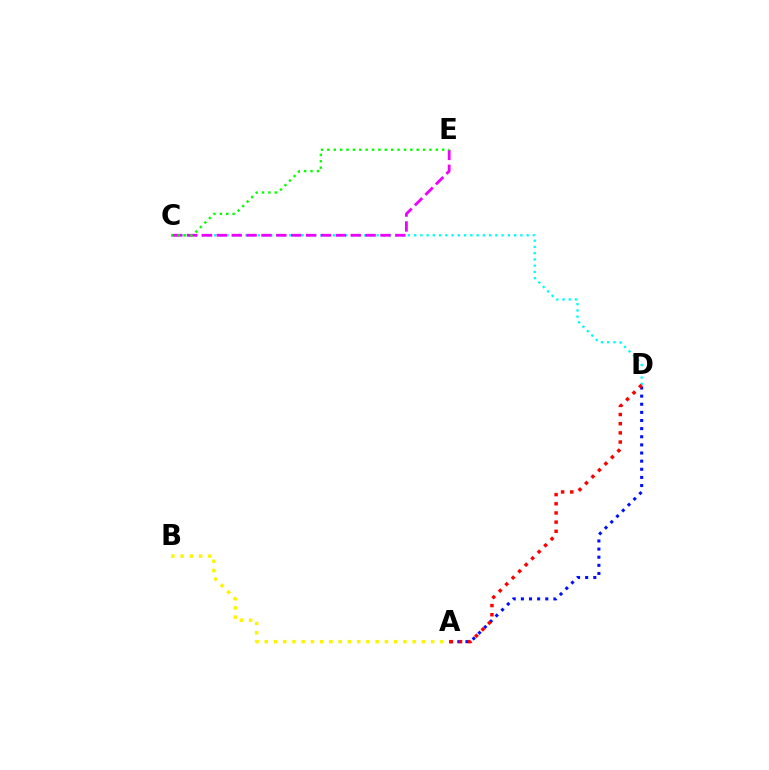{('A', 'B'): [{'color': '#fcf500', 'line_style': 'dotted', 'thickness': 2.51}], ('A', 'D'): [{'color': '#0010ff', 'line_style': 'dotted', 'thickness': 2.21}, {'color': '#ff0000', 'line_style': 'dotted', 'thickness': 2.49}], ('C', 'D'): [{'color': '#00fff6', 'line_style': 'dotted', 'thickness': 1.7}], ('C', 'E'): [{'color': '#ee00ff', 'line_style': 'dashed', 'thickness': 2.02}, {'color': '#08ff00', 'line_style': 'dotted', 'thickness': 1.73}]}